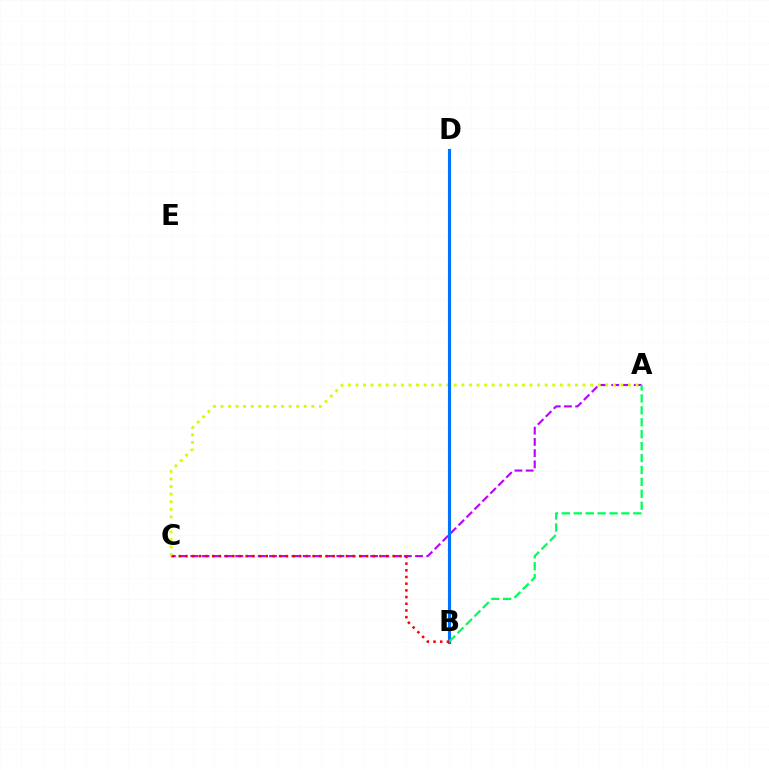{('A', 'C'): [{'color': '#b900ff', 'line_style': 'dashed', 'thickness': 1.53}, {'color': '#d1ff00', 'line_style': 'dotted', 'thickness': 2.06}], ('B', 'D'): [{'color': '#0074ff', 'line_style': 'solid', 'thickness': 2.24}], ('A', 'B'): [{'color': '#00ff5c', 'line_style': 'dashed', 'thickness': 1.62}], ('B', 'C'): [{'color': '#ff0000', 'line_style': 'dotted', 'thickness': 1.82}]}